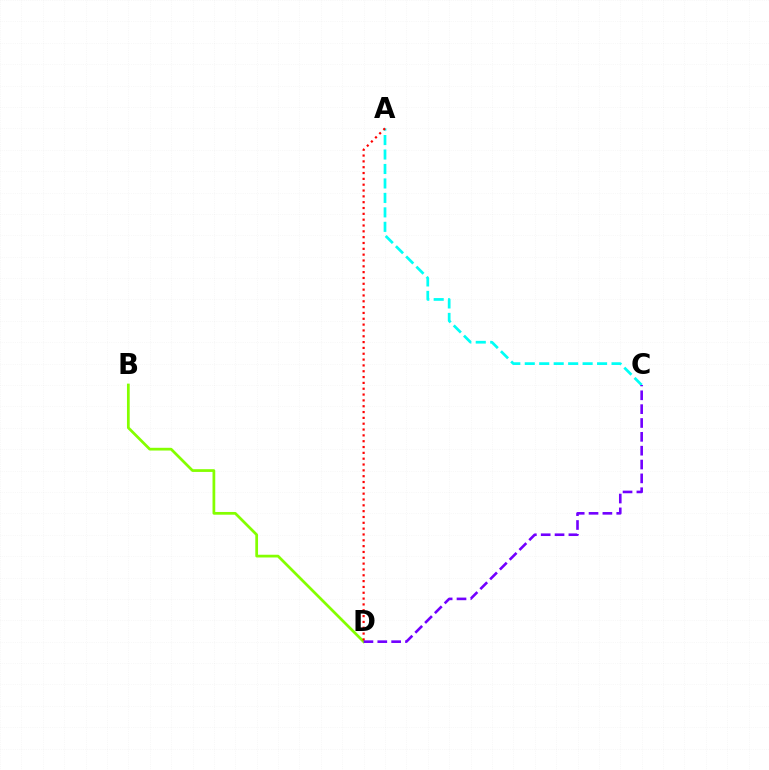{('A', 'C'): [{'color': '#00fff6', 'line_style': 'dashed', 'thickness': 1.96}], ('B', 'D'): [{'color': '#84ff00', 'line_style': 'solid', 'thickness': 1.97}], ('A', 'D'): [{'color': '#ff0000', 'line_style': 'dotted', 'thickness': 1.58}], ('C', 'D'): [{'color': '#7200ff', 'line_style': 'dashed', 'thickness': 1.88}]}